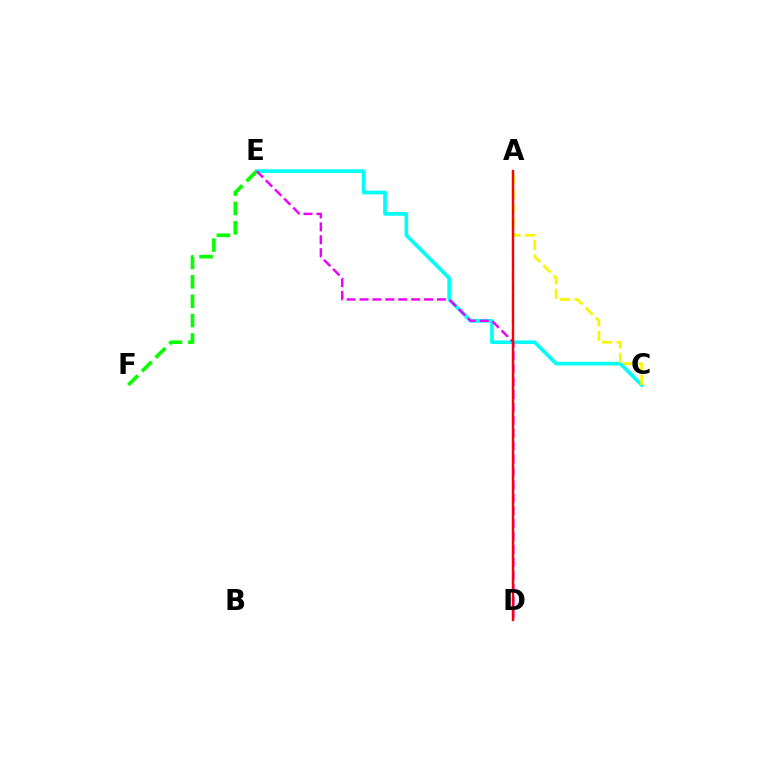{('A', 'D'): [{'color': '#0010ff', 'line_style': 'dashed', 'thickness': 1.52}, {'color': '#ff0000', 'line_style': 'solid', 'thickness': 1.7}], ('C', 'E'): [{'color': '#00fff6', 'line_style': 'solid', 'thickness': 2.64}], ('D', 'E'): [{'color': '#ee00ff', 'line_style': 'dashed', 'thickness': 1.75}], ('A', 'C'): [{'color': '#fcf500', 'line_style': 'dashed', 'thickness': 1.96}], ('E', 'F'): [{'color': '#08ff00', 'line_style': 'dashed', 'thickness': 2.63}]}